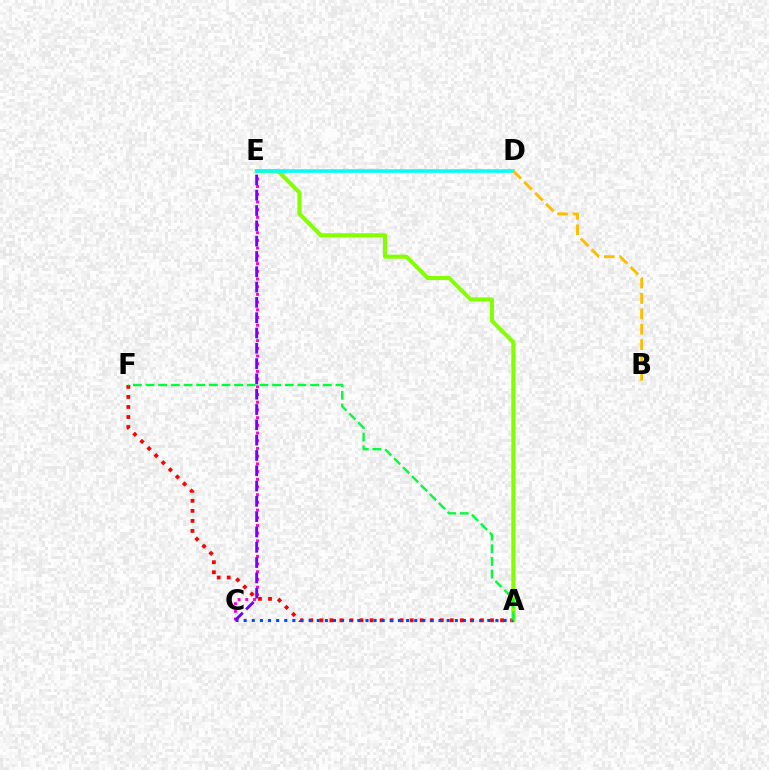{('A', 'F'): [{'color': '#ff0000', 'line_style': 'dotted', 'thickness': 2.73}, {'color': '#00ff39', 'line_style': 'dashed', 'thickness': 1.72}], ('A', 'E'): [{'color': '#84ff00', 'line_style': 'solid', 'thickness': 2.92}], ('A', 'C'): [{'color': '#004bff', 'line_style': 'dotted', 'thickness': 2.21}], ('C', 'E'): [{'color': '#ff00cf', 'line_style': 'dotted', 'thickness': 2.09}, {'color': '#7200ff', 'line_style': 'dashed', 'thickness': 2.08}], ('D', 'E'): [{'color': '#00fff6', 'line_style': 'solid', 'thickness': 2.54}], ('B', 'D'): [{'color': '#ffbd00', 'line_style': 'dashed', 'thickness': 2.09}]}